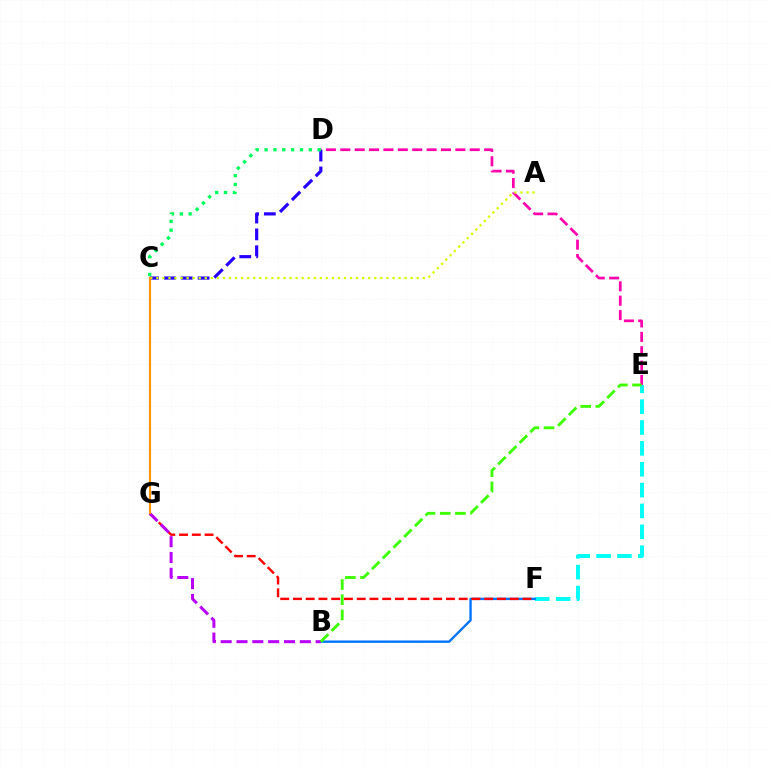{('E', 'F'): [{'color': '#00fff6', 'line_style': 'dashed', 'thickness': 2.83}], ('D', 'E'): [{'color': '#ff00ac', 'line_style': 'dashed', 'thickness': 1.95}], ('C', 'D'): [{'color': '#2500ff', 'line_style': 'dashed', 'thickness': 2.29}, {'color': '#00ff5c', 'line_style': 'dotted', 'thickness': 2.4}], ('B', 'F'): [{'color': '#0074ff', 'line_style': 'solid', 'thickness': 1.72}], ('F', 'G'): [{'color': '#ff0000', 'line_style': 'dashed', 'thickness': 1.73}], ('A', 'C'): [{'color': '#d1ff00', 'line_style': 'dotted', 'thickness': 1.64}], ('B', 'G'): [{'color': '#b900ff', 'line_style': 'dashed', 'thickness': 2.15}], ('B', 'E'): [{'color': '#3dff00', 'line_style': 'dashed', 'thickness': 2.06}], ('C', 'G'): [{'color': '#ff9400', 'line_style': 'solid', 'thickness': 1.54}]}